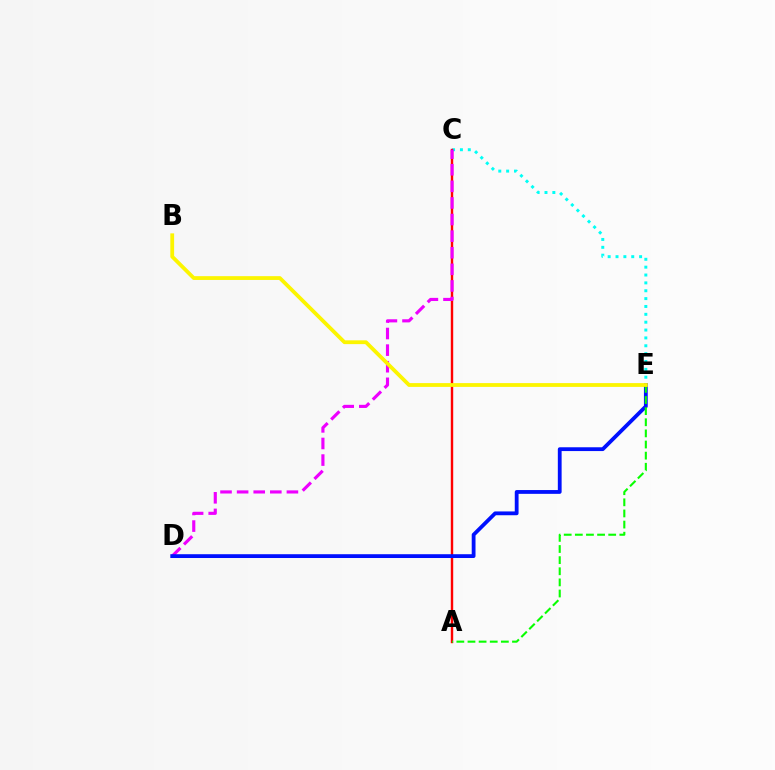{('C', 'E'): [{'color': '#00fff6', 'line_style': 'dotted', 'thickness': 2.14}], ('A', 'C'): [{'color': '#ff0000', 'line_style': 'solid', 'thickness': 1.74}], ('C', 'D'): [{'color': '#ee00ff', 'line_style': 'dashed', 'thickness': 2.26}], ('D', 'E'): [{'color': '#0010ff', 'line_style': 'solid', 'thickness': 2.73}], ('A', 'E'): [{'color': '#08ff00', 'line_style': 'dashed', 'thickness': 1.51}], ('B', 'E'): [{'color': '#fcf500', 'line_style': 'solid', 'thickness': 2.73}]}